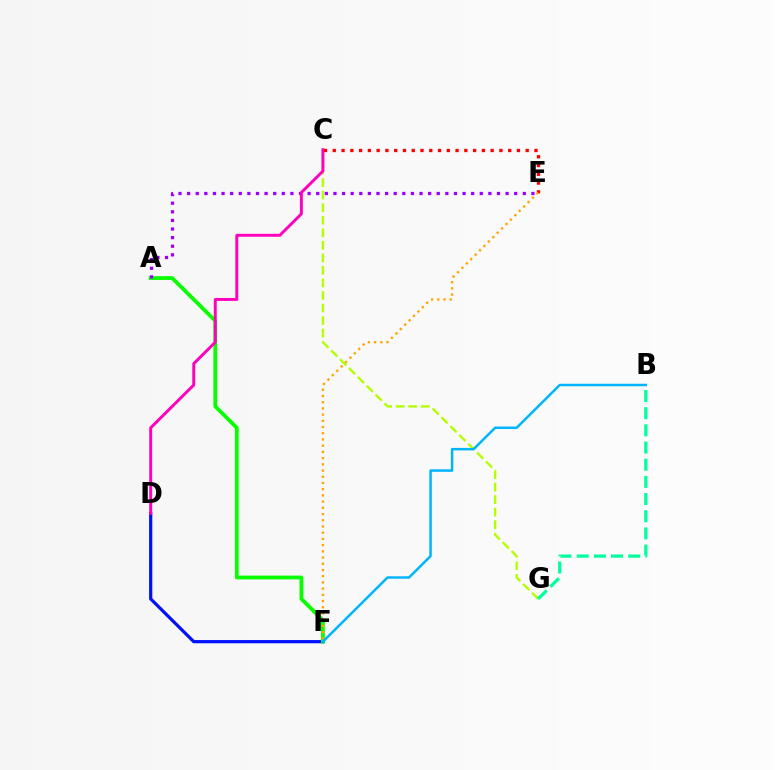{('D', 'F'): [{'color': '#0010ff', 'line_style': 'solid', 'thickness': 2.31}], ('C', 'E'): [{'color': '#ff0000', 'line_style': 'dotted', 'thickness': 2.38}], ('A', 'F'): [{'color': '#08ff00', 'line_style': 'solid', 'thickness': 2.73}], ('C', 'G'): [{'color': '#b3ff00', 'line_style': 'dashed', 'thickness': 1.7}], ('E', 'F'): [{'color': '#ffa500', 'line_style': 'dotted', 'thickness': 1.69}], ('A', 'E'): [{'color': '#9b00ff', 'line_style': 'dotted', 'thickness': 2.34}], ('B', 'F'): [{'color': '#00b5ff', 'line_style': 'solid', 'thickness': 1.79}], ('B', 'G'): [{'color': '#00ff9d', 'line_style': 'dashed', 'thickness': 2.33}], ('C', 'D'): [{'color': '#ff00bd', 'line_style': 'solid', 'thickness': 2.11}]}